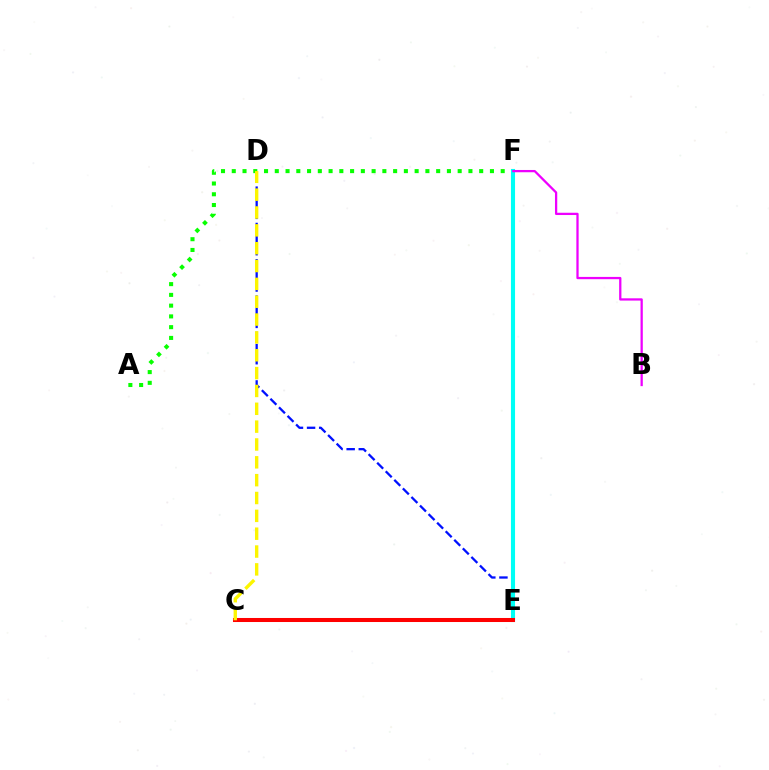{('A', 'F'): [{'color': '#08ff00', 'line_style': 'dotted', 'thickness': 2.92}], ('D', 'E'): [{'color': '#0010ff', 'line_style': 'dashed', 'thickness': 1.65}], ('E', 'F'): [{'color': '#00fff6', 'line_style': 'solid', 'thickness': 2.95}], ('C', 'E'): [{'color': '#ff0000', 'line_style': 'solid', 'thickness': 2.91}], ('B', 'F'): [{'color': '#ee00ff', 'line_style': 'solid', 'thickness': 1.64}], ('C', 'D'): [{'color': '#fcf500', 'line_style': 'dashed', 'thickness': 2.42}]}